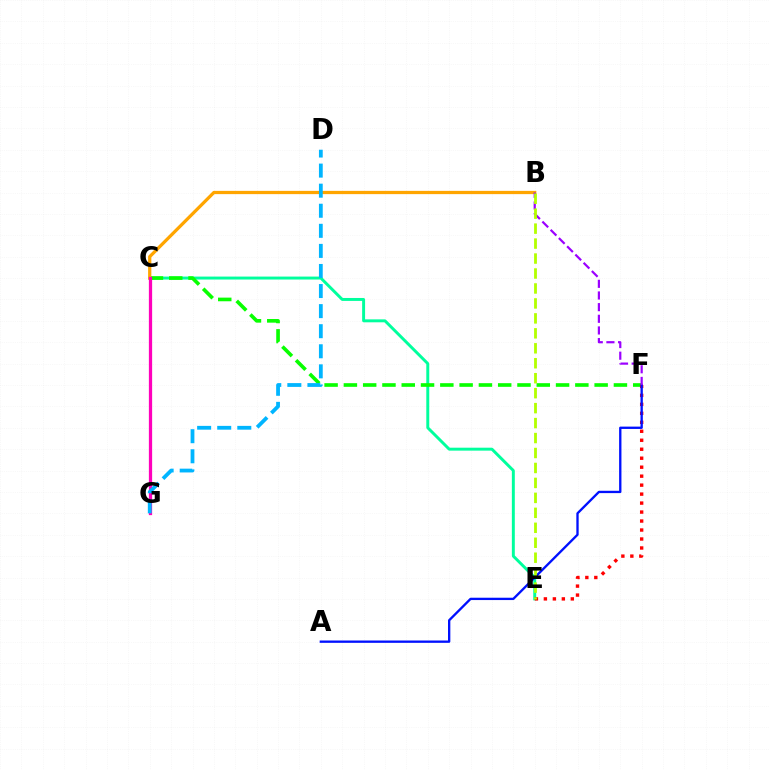{('C', 'E'): [{'color': '#00ff9d', 'line_style': 'solid', 'thickness': 2.12}], ('C', 'F'): [{'color': '#08ff00', 'line_style': 'dashed', 'thickness': 2.62}], ('B', 'C'): [{'color': '#ffa500', 'line_style': 'solid', 'thickness': 2.34}], ('C', 'G'): [{'color': '#ff00bd', 'line_style': 'solid', 'thickness': 2.35}], ('E', 'F'): [{'color': '#ff0000', 'line_style': 'dotted', 'thickness': 2.44}], ('A', 'F'): [{'color': '#0010ff', 'line_style': 'solid', 'thickness': 1.68}], ('B', 'F'): [{'color': '#9b00ff', 'line_style': 'dashed', 'thickness': 1.58}], ('B', 'E'): [{'color': '#b3ff00', 'line_style': 'dashed', 'thickness': 2.03}], ('D', 'G'): [{'color': '#00b5ff', 'line_style': 'dashed', 'thickness': 2.73}]}